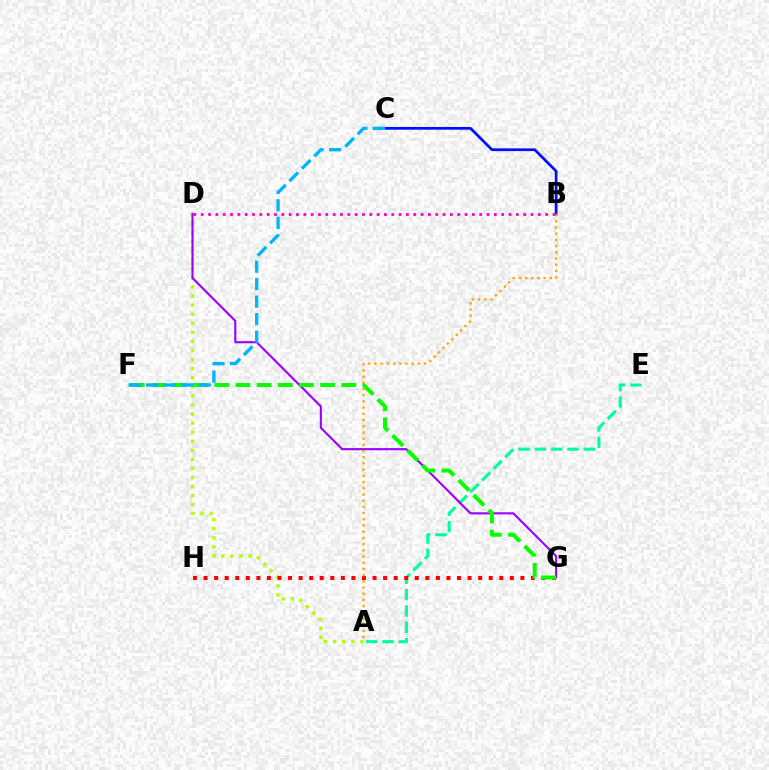{('B', 'C'): [{'color': '#0010ff', 'line_style': 'solid', 'thickness': 1.98}], ('A', 'E'): [{'color': '#00ff9d', 'line_style': 'dashed', 'thickness': 2.22}], ('A', 'D'): [{'color': '#b3ff00', 'line_style': 'dotted', 'thickness': 2.47}], ('D', 'G'): [{'color': '#9b00ff', 'line_style': 'solid', 'thickness': 1.52}], ('G', 'H'): [{'color': '#ff0000', 'line_style': 'dotted', 'thickness': 2.87}], ('F', 'G'): [{'color': '#08ff00', 'line_style': 'dashed', 'thickness': 2.87}], ('A', 'B'): [{'color': '#ffa500', 'line_style': 'dotted', 'thickness': 1.69}], ('B', 'D'): [{'color': '#ff00bd', 'line_style': 'dotted', 'thickness': 1.99}], ('C', 'F'): [{'color': '#00b5ff', 'line_style': 'dashed', 'thickness': 2.38}]}